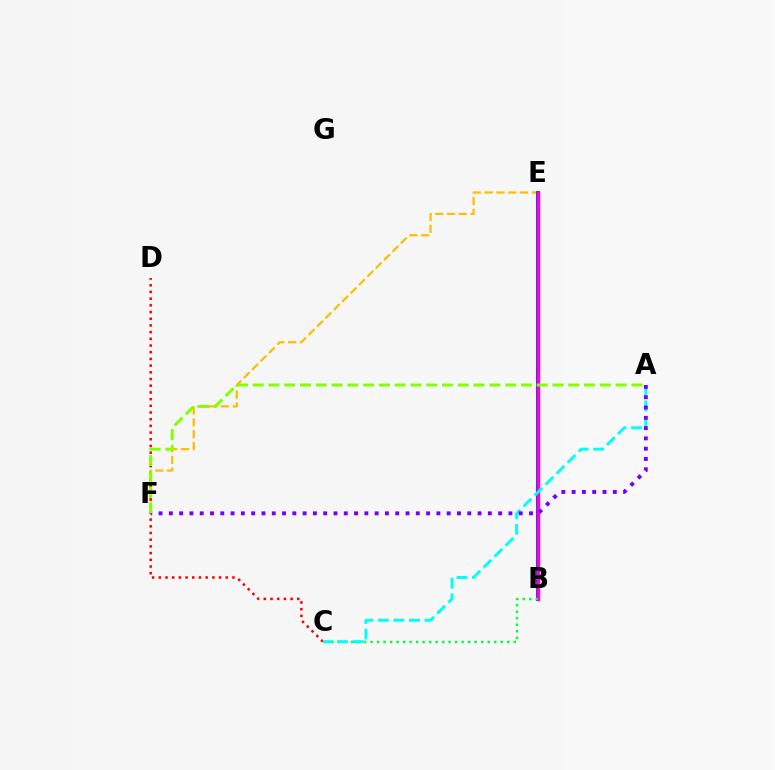{('E', 'F'): [{'color': '#ffbd00', 'line_style': 'dashed', 'thickness': 1.6}], ('B', 'E'): [{'color': '#004bff', 'line_style': 'solid', 'thickness': 2.92}, {'color': '#ff00cf', 'line_style': 'solid', 'thickness': 2.47}], ('C', 'D'): [{'color': '#ff0000', 'line_style': 'dotted', 'thickness': 1.82}], ('B', 'C'): [{'color': '#00ff39', 'line_style': 'dotted', 'thickness': 1.77}], ('A', 'C'): [{'color': '#00fff6', 'line_style': 'dashed', 'thickness': 2.11}], ('A', 'F'): [{'color': '#7200ff', 'line_style': 'dotted', 'thickness': 2.8}, {'color': '#84ff00', 'line_style': 'dashed', 'thickness': 2.14}]}